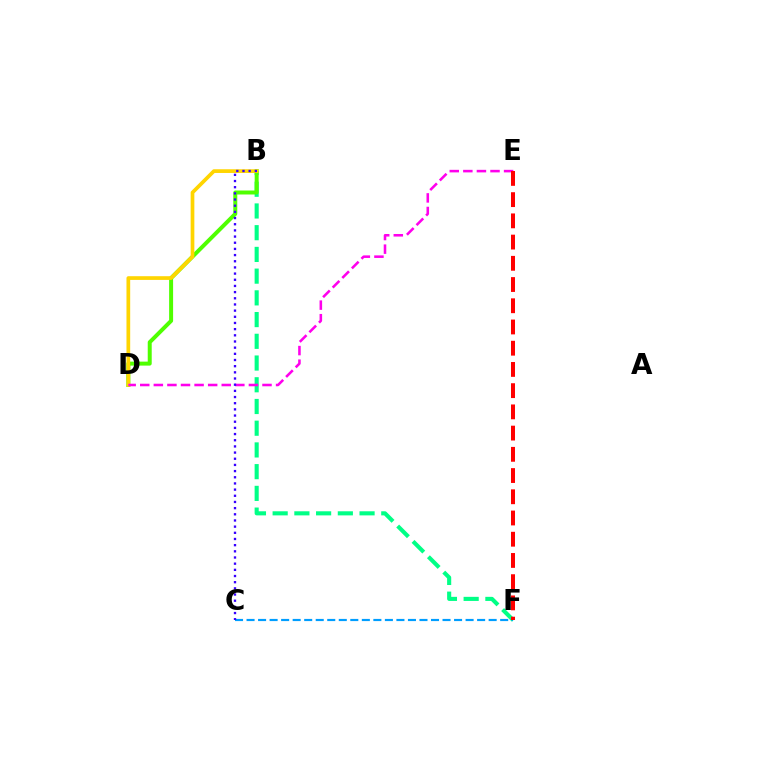{('B', 'F'): [{'color': '#00ff86', 'line_style': 'dashed', 'thickness': 2.95}], ('C', 'F'): [{'color': '#009eff', 'line_style': 'dashed', 'thickness': 1.57}], ('B', 'D'): [{'color': '#4fff00', 'line_style': 'solid', 'thickness': 2.87}, {'color': '#ffd500', 'line_style': 'solid', 'thickness': 2.67}], ('D', 'E'): [{'color': '#ff00ed', 'line_style': 'dashed', 'thickness': 1.85}], ('E', 'F'): [{'color': '#ff0000', 'line_style': 'dashed', 'thickness': 2.88}], ('B', 'C'): [{'color': '#3700ff', 'line_style': 'dotted', 'thickness': 1.68}]}